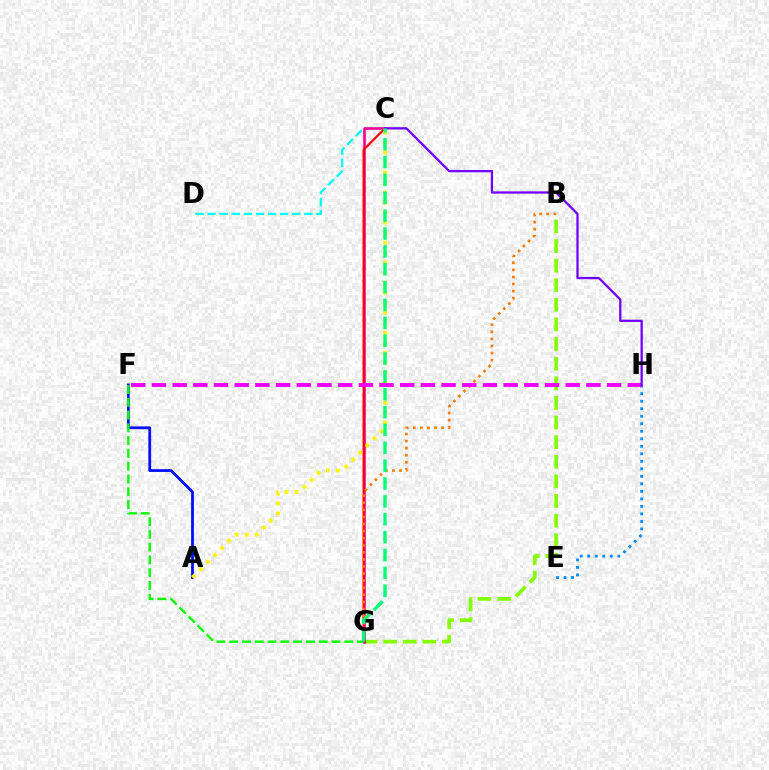{('A', 'F'): [{'color': '#0010ff', 'line_style': 'solid', 'thickness': 2.02}], ('E', 'H'): [{'color': '#008cff', 'line_style': 'dotted', 'thickness': 2.04}], ('B', 'G'): [{'color': '#84ff00', 'line_style': 'dashed', 'thickness': 2.66}, {'color': '#ff7c00', 'line_style': 'dotted', 'thickness': 1.92}], ('C', 'D'): [{'color': '#00fff6', 'line_style': 'dashed', 'thickness': 1.64}], ('C', 'G'): [{'color': '#ff0094', 'line_style': 'solid', 'thickness': 1.89}, {'color': '#ff0000', 'line_style': 'solid', 'thickness': 1.57}, {'color': '#00ff74', 'line_style': 'dashed', 'thickness': 2.43}], ('A', 'C'): [{'color': '#fcf500', 'line_style': 'dotted', 'thickness': 2.72}], ('F', 'G'): [{'color': '#08ff00', 'line_style': 'dashed', 'thickness': 1.74}], ('F', 'H'): [{'color': '#ee00ff', 'line_style': 'dashed', 'thickness': 2.81}], ('C', 'H'): [{'color': '#7200ff', 'line_style': 'solid', 'thickness': 1.64}]}